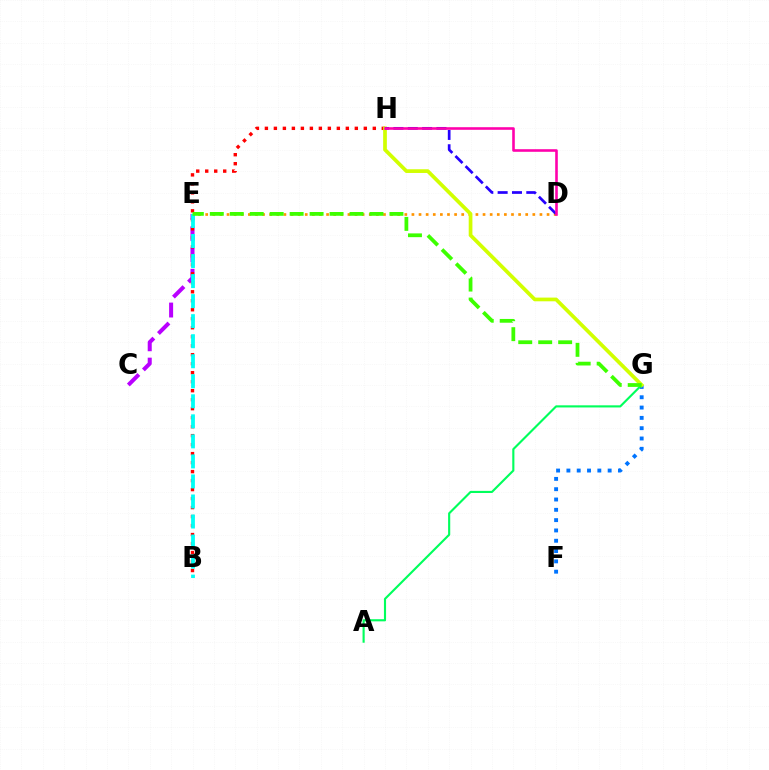{('C', 'E'): [{'color': '#b900ff', 'line_style': 'dashed', 'thickness': 2.89}], ('D', 'E'): [{'color': '#ff9400', 'line_style': 'dotted', 'thickness': 1.93}], ('F', 'G'): [{'color': '#0074ff', 'line_style': 'dotted', 'thickness': 2.8}], ('A', 'G'): [{'color': '#00ff5c', 'line_style': 'solid', 'thickness': 1.53}], ('B', 'H'): [{'color': '#ff0000', 'line_style': 'dotted', 'thickness': 2.44}], ('G', 'H'): [{'color': '#d1ff00', 'line_style': 'solid', 'thickness': 2.67}], ('D', 'H'): [{'color': '#2500ff', 'line_style': 'dashed', 'thickness': 1.95}, {'color': '#ff00ac', 'line_style': 'solid', 'thickness': 1.87}], ('B', 'E'): [{'color': '#00fff6', 'line_style': 'dashed', 'thickness': 2.72}], ('E', 'G'): [{'color': '#3dff00', 'line_style': 'dashed', 'thickness': 2.71}]}